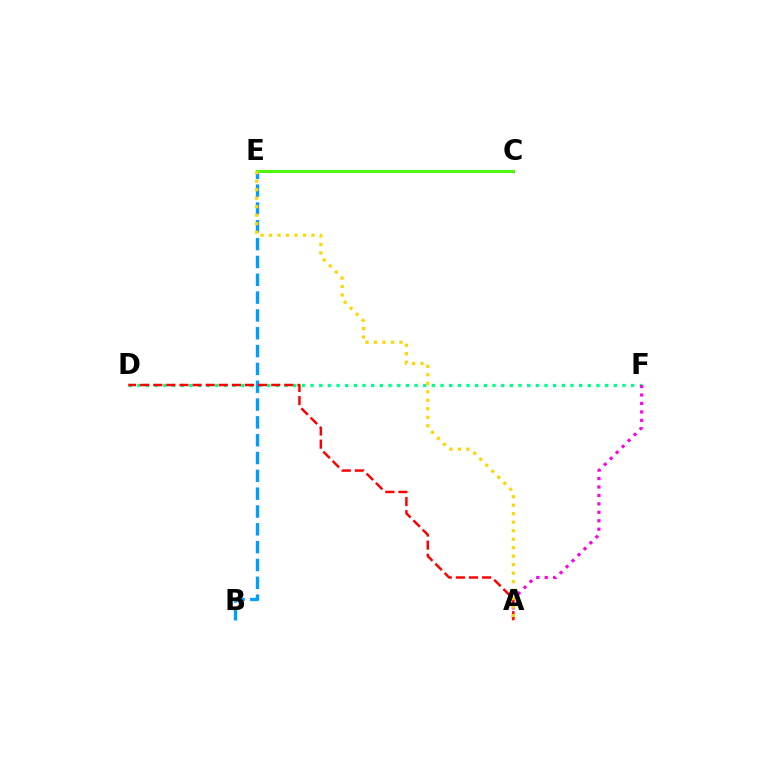{('D', 'F'): [{'color': '#00ff86', 'line_style': 'dotted', 'thickness': 2.35}], ('A', 'F'): [{'color': '#ff00ed', 'line_style': 'dotted', 'thickness': 2.29}], ('B', 'E'): [{'color': '#009eff', 'line_style': 'dashed', 'thickness': 2.42}], ('C', 'E'): [{'color': '#3700ff', 'line_style': 'solid', 'thickness': 2.11}, {'color': '#4fff00', 'line_style': 'solid', 'thickness': 2.09}], ('A', 'D'): [{'color': '#ff0000', 'line_style': 'dashed', 'thickness': 1.78}], ('A', 'E'): [{'color': '#ffd500', 'line_style': 'dotted', 'thickness': 2.31}]}